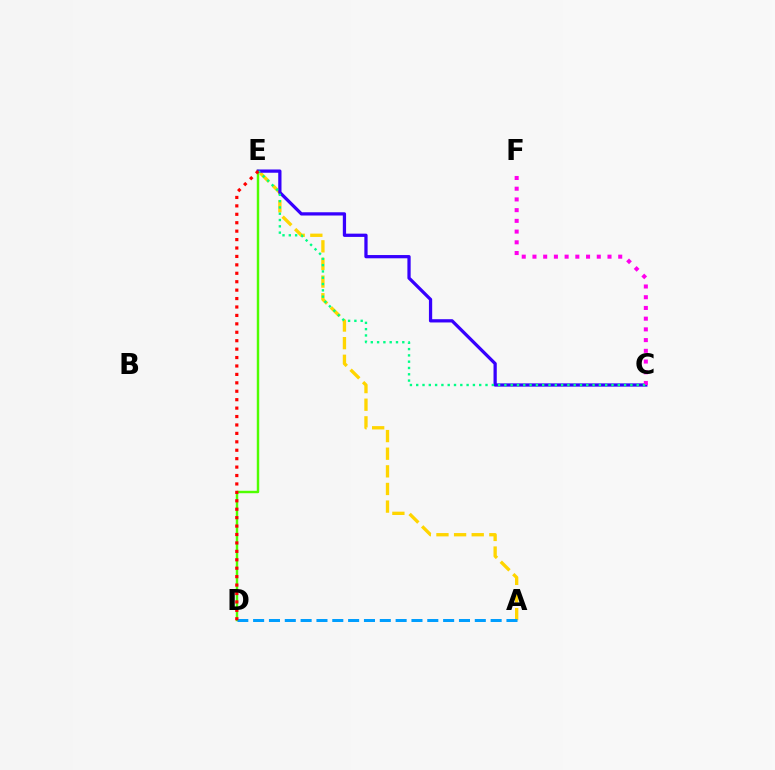{('D', 'E'): [{'color': '#4fff00', 'line_style': 'solid', 'thickness': 1.76}, {'color': '#ff0000', 'line_style': 'dotted', 'thickness': 2.29}], ('A', 'E'): [{'color': '#ffd500', 'line_style': 'dashed', 'thickness': 2.39}], ('A', 'D'): [{'color': '#009eff', 'line_style': 'dashed', 'thickness': 2.15}], ('C', 'E'): [{'color': '#3700ff', 'line_style': 'solid', 'thickness': 2.34}, {'color': '#00ff86', 'line_style': 'dotted', 'thickness': 1.71}], ('C', 'F'): [{'color': '#ff00ed', 'line_style': 'dotted', 'thickness': 2.91}]}